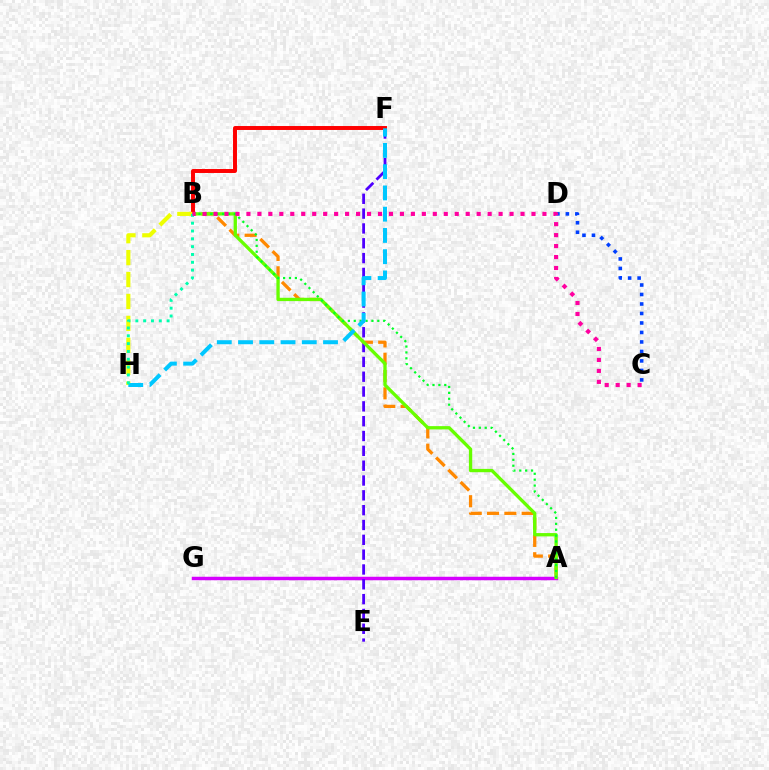{('A', 'G'): [{'color': '#d600ff', 'line_style': 'solid', 'thickness': 2.5}], ('E', 'F'): [{'color': '#4f00ff', 'line_style': 'dashed', 'thickness': 2.01}], ('A', 'B'): [{'color': '#ff8800', 'line_style': 'dashed', 'thickness': 2.35}, {'color': '#66ff00', 'line_style': 'solid', 'thickness': 2.39}, {'color': '#00ff27', 'line_style': 'dotted', 'thickness': 1.6}], ('C', 'D'): [{'color': '#003fff', 'line_style': 'dotted', 'thickness': 2.58}], ('B', 'F'): [{'color': '#ff0000', 'line_style': 'solid', 'thickness': 2.85}], ('B', 'H'): [{'color': '#eeff00', 'line_style': 'dashed', 'thickness': 2.98}, {'color': '#00ffaf', 'line_style': 'dotted', 'thickness': 2.13}], ('F', 'H'): [{'color': '#00c7ff', 'line_style': 'dashed', 'thickness': 2.89}], ('B', 'C'): [{'color': '#ff00a0', 'line_style': 'dotted', 'thickness': 2.98}]}